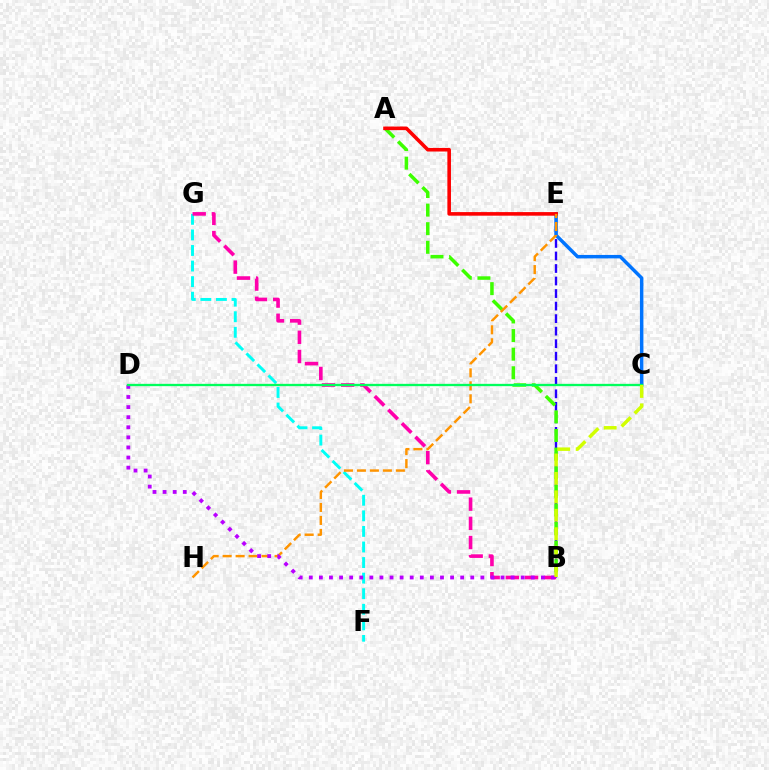{('B', 'E'): [{'color': '#2500ff', 'line_style': 'dashed', 'thickness': 1.7}], ('A', 'B'): [{'color': '#3dff00', 'line_style': 'dashed', 'thickness': 2.53}], ('C', 'E'): [{'color': '#0074ff', 'line_style': 'solid', 'thickness': 2.5}], ('F', 'G'): [{'color': '#00fff6', 'line_style': 'dashed', 'thickness': 2.12}], ('B', 'G'): [{'color': '#ff00ac', 'line_style': 'dashed', 'thickness': 2.61}], ('A', 'E'): [{'color': '#ff0000', 'line_style': 'solid', 'thickness': 2.59}], ('E', 'H'): [{'color': '#ff9400', 'line_style': 'dashed', 'thickness': 1.76}], ('B', 'D'): [{'color': '#b900ff', 'line_style': 'dotted', 'thickness': 2.74}], ('C', 'D'): [{'color': '#00ff5c', 'line_style': 'solid', 'thickness': 1.66}], ('B', 'C'): [{'color': '#d1ff00', 'line_style': 'dashed', 'thickness': 2.5}]}